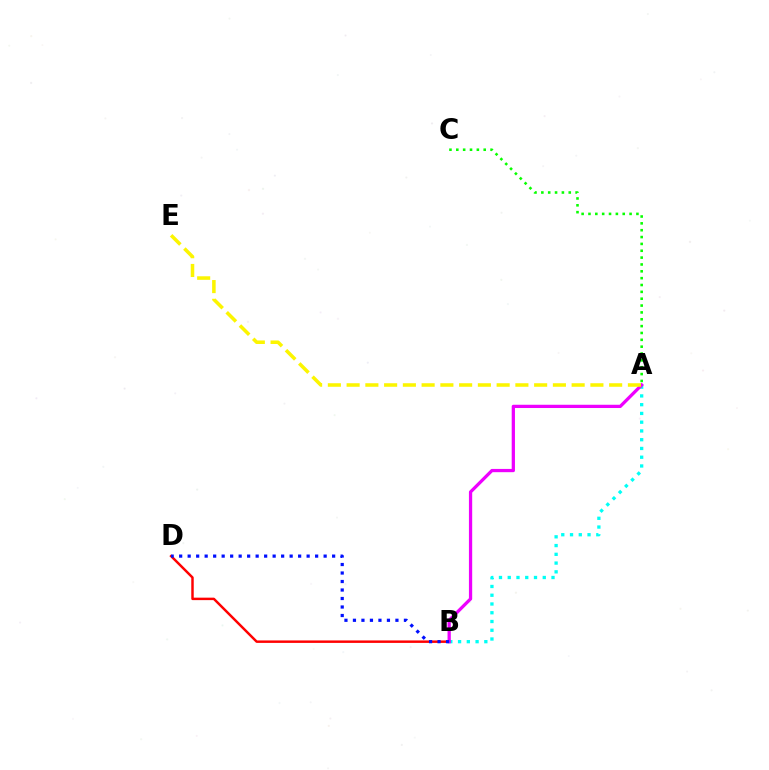{('A', 'B'): [{'color': '#00fff6', 'line_style': 'dotted', 'thickness': 2.38}, {'color': '#ee00ff', 'line_style': 'solid', 'thickness': 2.35}], ('B', 'D'): [{'color': '#ff0000', 'line_style': 'solid', 'thickness': 1.77}, {'color': '#0010ff', 'line_style': 'dotted', 'thickness': 2.31}], ('A', 'C'): [{'color': '#08ff00', 'line_style': 'dotted', 'thickness': 1.86}], ('A', 'E'): [{'color': '#fcf500', 'line_style': 'dashed', 'thickness': 2.55}]}